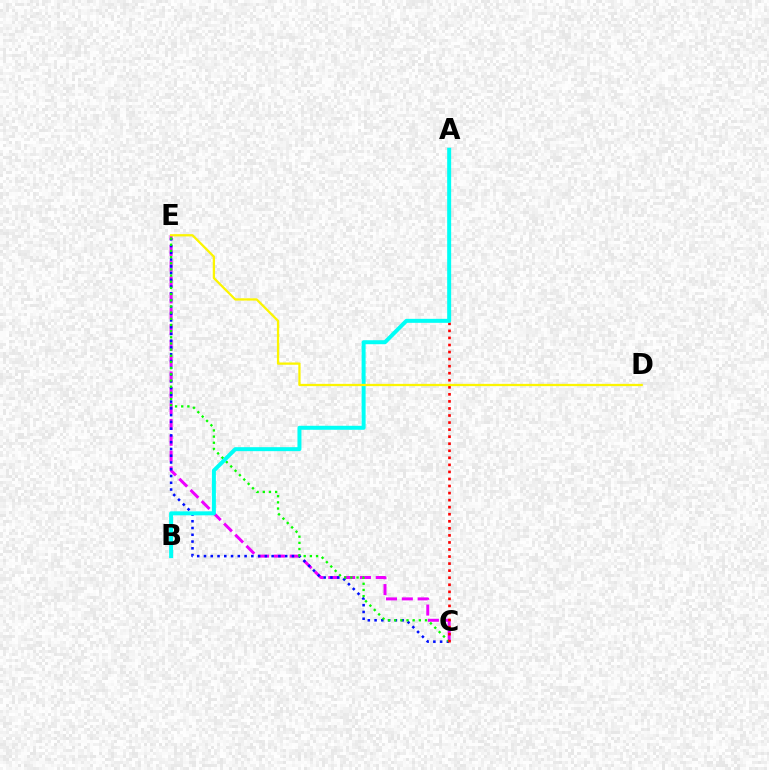{('C', 'E'): [{'color': '#ee00ff', 'line_style': 'dashed', 'thickness': 2.15}, {'color': '#0010ff', 'line_style': 'dotted', 'thickness': 1.84}, {'color': '#08ff00', 'line_style': 'dotted', 'thickness': 1.68}], ('A', 'C'): [{'color': '#ff0000', 'line_style': 'dotted', 'thickness': 1.92}], ('A', 'B'): [{'color': '#00fff6', 'line_style': 'solid', 'thickness': 2.86}], ('D', 'E'): [{'color': '#fcf500', 'line_style': 'solid', 'thickness': 1.64}]}